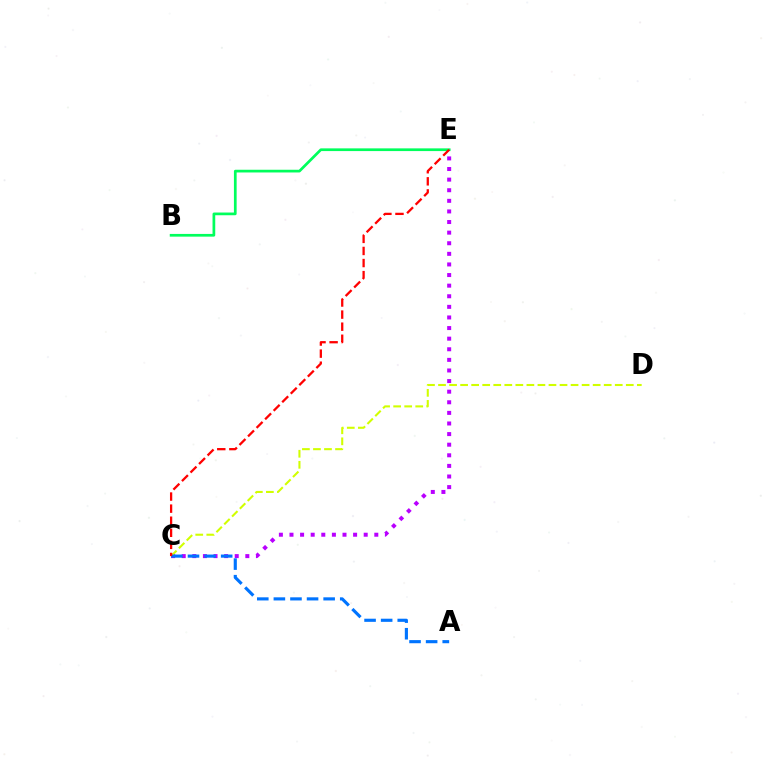{('C', 'E'): [{'color': '#b900ff', 'line_style': 'dotted', 'thickness': 2.88}, {'color': '#ff0000', 'line_style': 'dashed', 'thickness': 1.64}], ('C', 'D'): [{'color': '#d1ff00', 'line_style': 'dashed', 'thickness': 1.5}], ('A', 'C'): [{'color': '#0074ff', 'line_style': 'dashed', 'thickness': 2.25}], ('B', 'E'): [{'color': '#00ff5c', 'line_style': 'solid', 'thickness': 1.95}]}